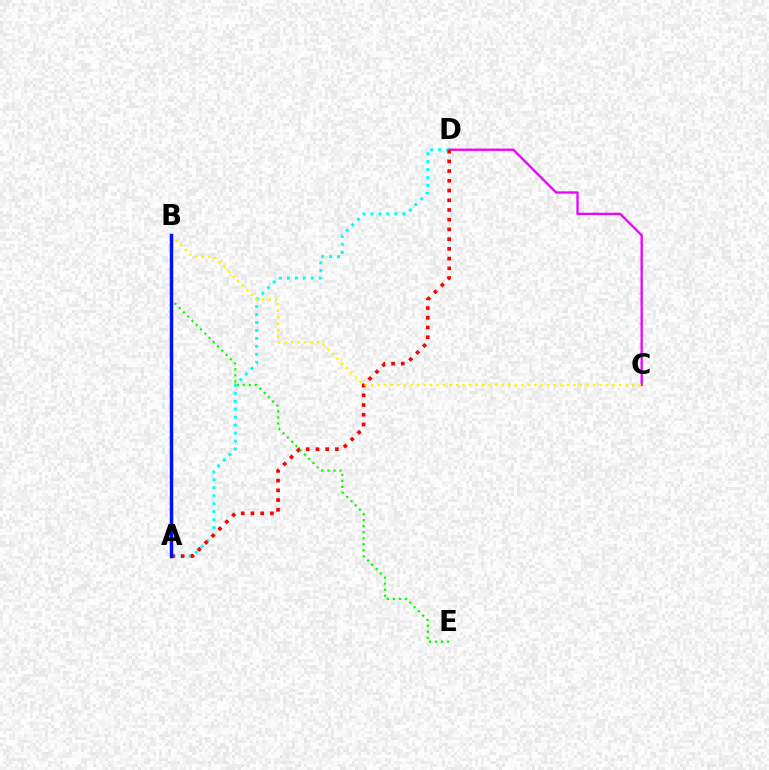{('B', 'E'): [{'color': '#08ff00', 'line_style': 'dotted', 'thickness': 1.64}], ('C', 'D'): [{'color': '#ee00ff', 'line_style': 'solid', 'thickness': 1.67}], ('A', 'D'): [{'color': '#00fff6', 'line_style': 'dotted', 'thickness': 2.16}, {'color': '#ff0000', 'line_style': 'dotted', 'thickness': 2.64}], ('B', 'C'): [{'color': '#fcf500', 'line_style': 'dotted', 'thickness': 1.77}], ('A', 'B'): [{'color': '#0010ff', 'line_style': 'solid', 'thickness': 2.48}]}